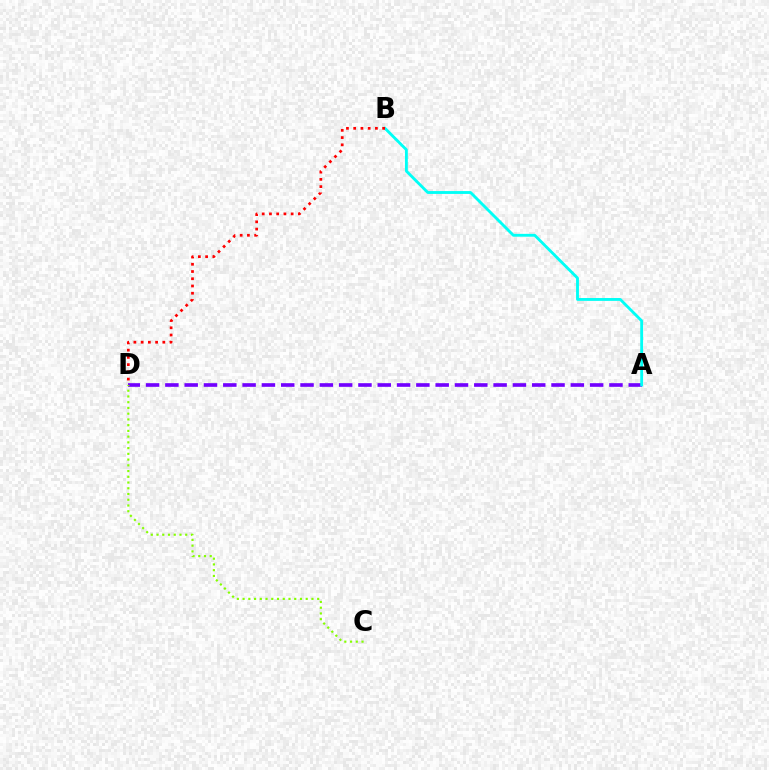{('A', 'D'): [{'color': '#7200ff', 'line_style': 'dashed', 'thickness': 2.62}], ('A', 'B'): [{'color': '#00fff6', 'line_style': 'solid', 'thickness': 2.05}], ('B', 'D'): [{'color': '#ff0000', 'line_style': 'dotted', 'thickness': 1.97}], ('C', 'D'): [{'color': '#84ff00', 'line_style': 'dotted', 'thickness': 1.56}]}